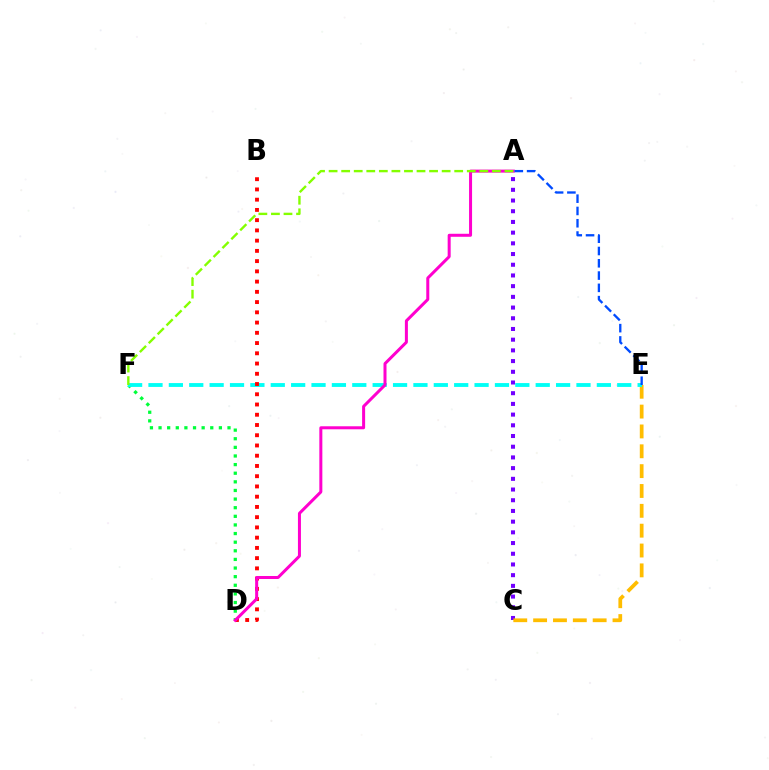{('D', 'F'): [{'color': '#00ff39', 'line_style': 'dotted', 'thickness': 2.34}], ('A', 'C'): [{'color': '#7200ff', 'line_style': 'dotted', 'thickness': 2.91}], ('C', 'E'): [{'color': '#ffbd00', 'line_style': 'dashed', 'thickness': 2.7}], ('E', 'F'): [{'color': '#00fff6', 'line_style': 'dashed', 'thickness': 2.77}], ('B', 'D'): [{'color': '#ff0000', 'line_style': 'dotted', 'thickness': 2.78}], ('A', 'D'): [{'color': '#ff00cf', 'line_style': 'solid', 'thickness': 2.17}], ('A', 'F'): [{'color': '#84ff00', 'line_style': 'dashed', 'thickness': 1.71}], ('A', 'E'): [{'color': '#004bff', 'line_style': 'dashed', 'thickness': 1.67}]}